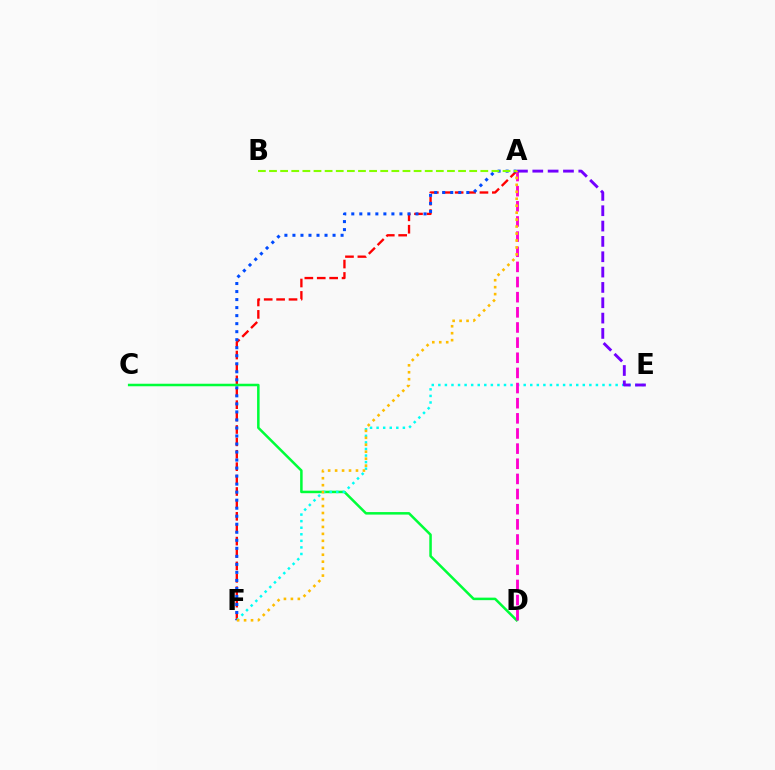{('A', 'F'): [{'color': '#ff0000', 'line_style': 'dashed', 'thickness': 1.69}, {'color': '#004bff', 'line_style': 'dotted', 'thickness': 2.18}, {'color': '#ffbd00', 'line_style': 'dotted', 'thickness': 1.89}], ('C', 'D'): [{'color': '#00ff39', 'line_style': 'solid', 'thickness': 1.82}], ('E', 'F'): [{'color': '#00fff6', 'line_style': 'dotted', 'thickness': 1.78}], ('A', 'B'): [{'color': '#84ff00', 'line_style': 'dashed', 'thickness': 1.51}], ('A', 'D'): [{'color': '#ff00cf', 'line_style': 'dashed', 'thickness': 2.06}], ('A', 'E'): [{'color': '#7200ff', 'line_style': 'dashed', 'thickness': 2.08}]}